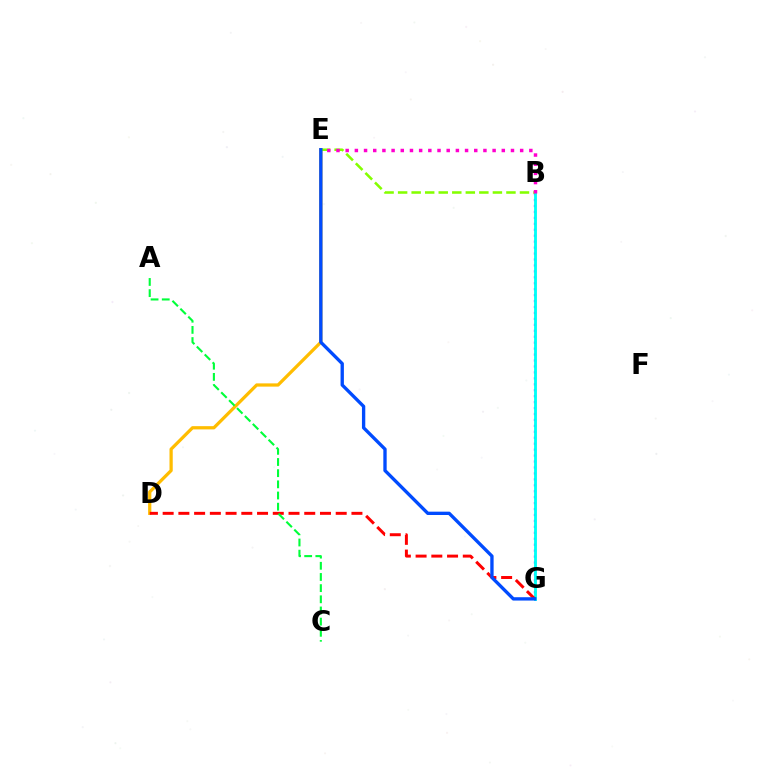{('B', 'G'): [{'color': '#7200ff', 'line_style': 'dotted', 'thickness': 1.61}, {'color': '#00fff6', 'line_style': 'solid', 'thickness': 2.05}], ('D', 'E'): [{'color': '#ffbd00', 'line_style': 'solid', 'thickness': 2.34}], ('D', 'G'): [{'color': '#ff0000', 'line_style': 'dashed', 'thickness': 2.14}], ('A', 'C'): [{'color': '#00ff39', 'line_style': 'dashed', 'thickness': 1.52}], ('B', 'E'): [{'color': '#84ff00', 'line_style': 'dashed', 'thickness': 1.84}, {'color': '#ff00cf', 'line_style': 'dotted', 'thickness': 2.5}], ('E', 'G'): [{'color': '#004bff', 'line_style': 'solid', 'thickness': 2.4}]}